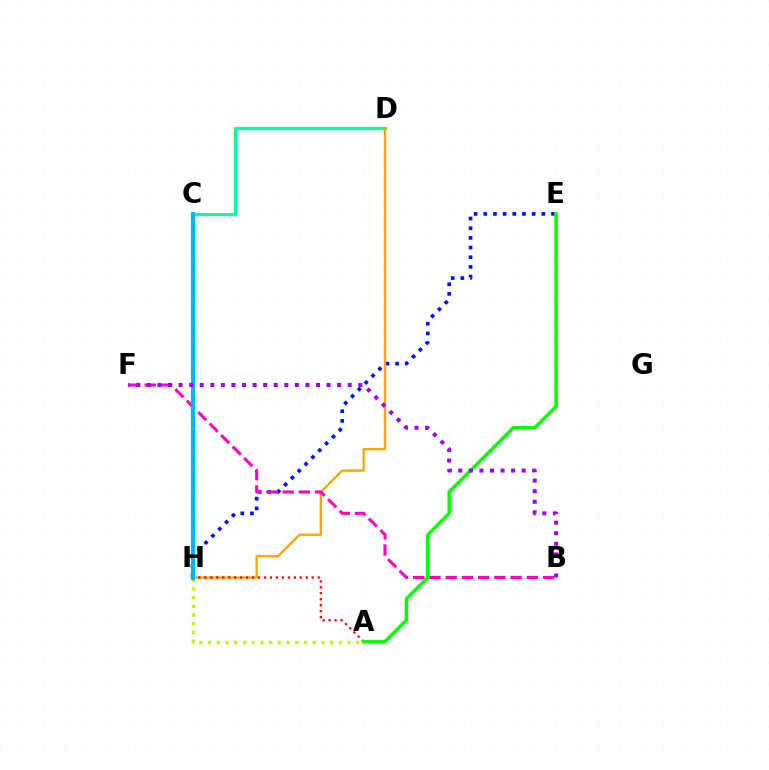{('E', 'H'): [{'color': '#0010ff', 'line_style': 'dotted', 'thickness': 2.63}], ('C', 'D'): [{'color': '#00ff9d', 'line_style': 'solid', 'thickness': 2.32}], ('D', 'H'): [{'color': '#ffa500', 'line_style': 'solid', 'thickness': 1.67}], ('B', 'F'): [{'color': '#ff00bd', 'line_style': 'dashed', 'thickness': 2.2}, {'color': '#9b00ff', 'line_style': 'dotted', 'thickness': 2.87}], ('A', 'H'): [{'color': '#ff0000', 'line_style': 'dotted', 'thickness': 1.62}, {'color': '#b3ff00', 'line_style': 'dotted', 'thickness': 2.37}], ('A', 'E'): [{'color': '#08ff00', 'line_style': 'solid', 'thickness': 2.5}], ('C', 'H'): [{'color': '#00b5ff', 'line_style': 'solid', 'thickness': 2.97}]}